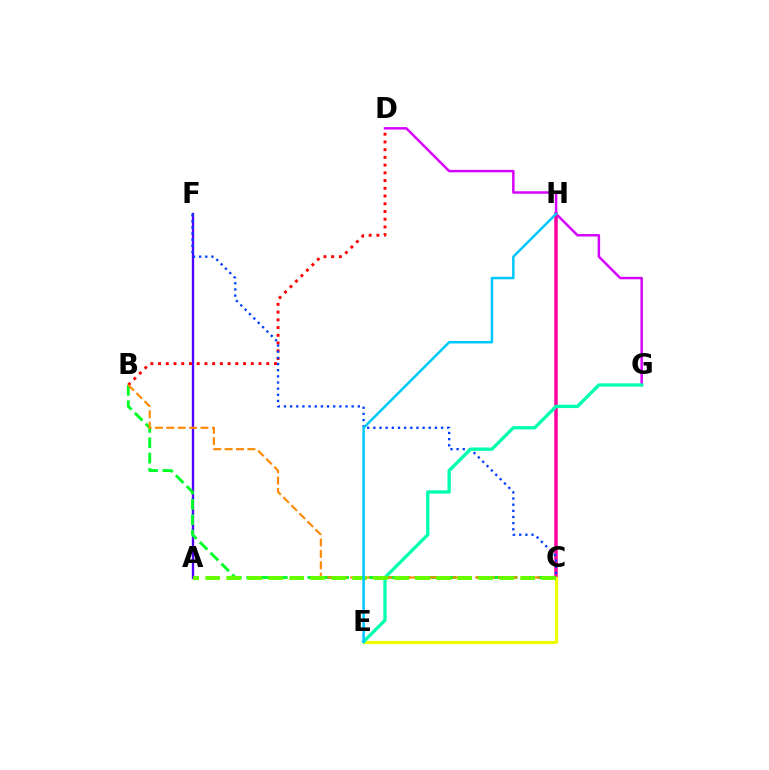{('A', 'F'): [{'color': '#4f00ff', 'line_style': 'solid', 'thickness': 1.69}], ('D', 'G'): [{'color': '#d600ff', 'line_style': 'solid', 'thickness': 1.77}], ('C', 'H'): [{'color': '#ff00a0', 'line_style': 'solid', 'thickness': 2.52}], ('C', 'E'): [{'color': '#eeff00', 'line_style': 'solid', 'thickness': 2.26}], ('B', 'C'): [{'color': '#00ff27', 'line_style': 'dashed', 'thickness': 2.08}, {'color': '#ff8800', 'line_style': 'dashed', 'thickness': 1.55}], ('B', 'D'): [{'color': '#ff0000', 'line_style': 'dotted', 'thickness': 2.1}], ('C', 'F'): [{'color': '#003fff', 'line_style': 'dotted', 'thickness': 1.67}], ('E', 'G'): [{'color': '#00ffaf', 'line_style': 'solid', 'thickness': 2.39}], ('A', 'C'): [{'color': '#66ff00', 'line_style': 'dashed', 'thickness': 2.85}], ('E', 'H'): [{'color': '#00c7ff', 'line_style': 'solid', 'thickness': 1.8}]}